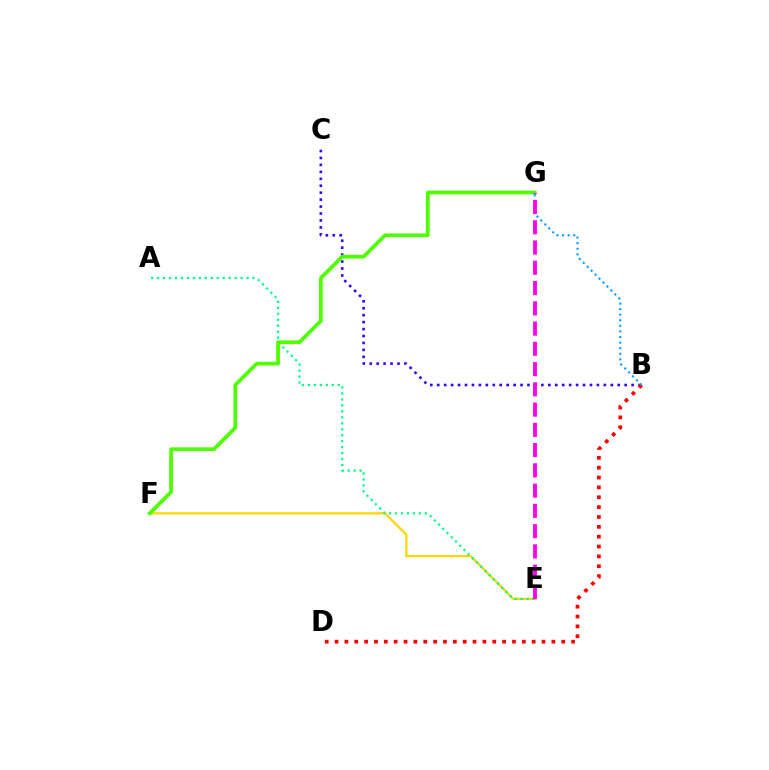{('B', 'C'): [{'color': '#3700ff', 'line_style': 'dotted', 'thickness': 1.89}], ('E', 'F'): [{'color': '#ffd500', 'line_style': 'solid', 'thickness': 1.6}], ('A', 'E'): [{'color': '#00ff86', 'line_style': 'dotted', 'thickness': 1.62}], ('B', 'D'): [{'color': '#ff0000', 'line_style': 'dotted', 'thickness': 2.68}], ('F', 'G'): [{'color': '#4fff00', 'line_style': 'solid', 'thickness': 2.7}], ('B', 'G'): [{'color': '#009eff', 'line_style': 'dotted', 'thickness': 1.52}], ('E', 'G'): [{'color': '#ff00ed', 'line_style': 'dashed', 'thickness': 2.75}]}